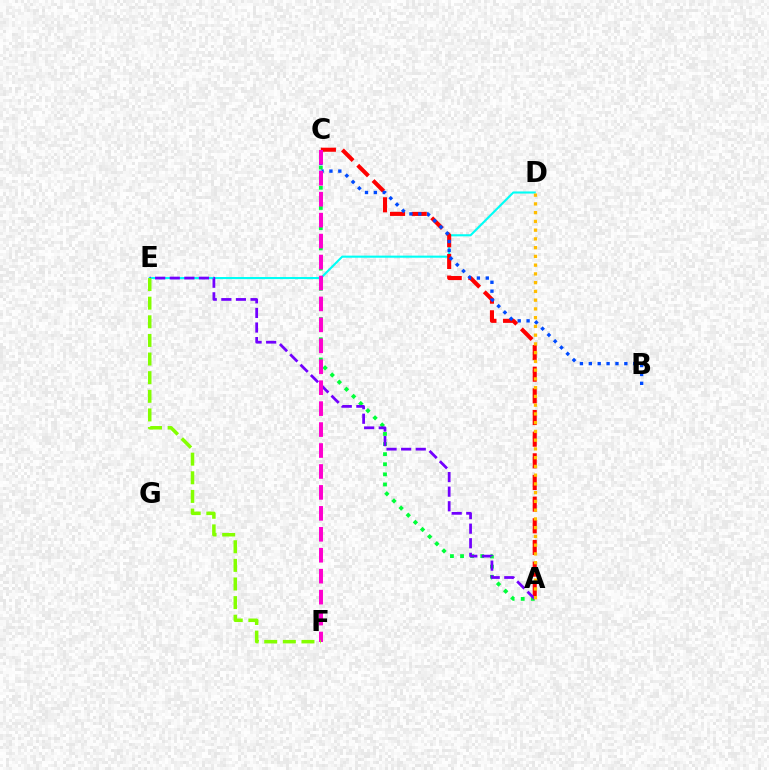{('D', 'E'): [{'color': '#00fff6', 'line_style': 'solid', 'thickness': 1.52}], ('A', 'C'): [{'color': '#ff0000', 'line_style': 'dashed', 'thickness': 2.94}, {'color': '#00ff39', 'line_style': 'dotted', 'thickness': 2.74}], ('B', 'C'): [{'color': '#004bff', 'line_style': 'dotted', 'thickness': 2.41}], ('A', 'E'): [{'color': '#7200ff', 'line_style': 'dashed', 'thickness': 1.98}], ('C', 'F'): [{'color': '#ff00cf', 'line_style': 'dashed', 'thickness': 2.85}], ('A', 'D'): [{'color': '#ffbd00', 'line_style': 'dotted', 'thickness': 2.38}], ('E', 'F'): [{'color': '#84ff00', 'line_style': 'dashed', 'thickness': 2.53}]}